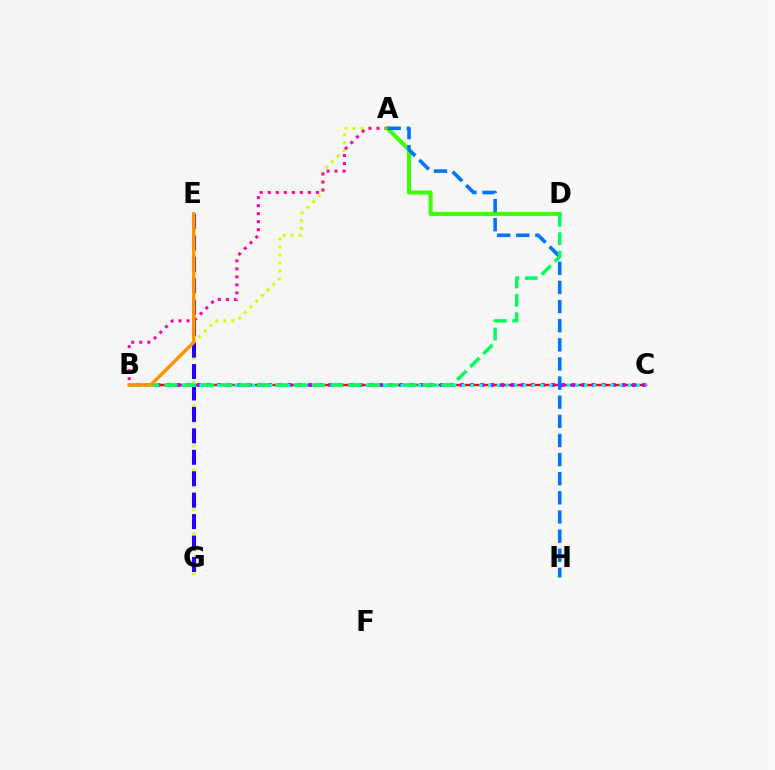{('B', 'C'): [{'color': '#ff0000', 'line_style': 'solid', 'thickness': 1.7}, {'color': '#b900ff', 'line_style': 'dotted', 'thickness': 2.75}, {'color': '#00fff6', 'line_style': 'dotted', 'thickness': 2.38}], ('A', 'G'): [{'color': '#d1ff00', 'line_style': 'dotted', 'thickness': 2.17}], ('E', 'G'): [{'color': '#2500ff', 'line_style': 'dashed', 'thickness': 2.91}], ('A', 'B'): [{'color': '#ff00ac', 'line_style': 'dotted', 'thickness': 2.18}], ('A', 'D'): [{'color': '#3dff00', 'line_style': 'solid', 'thickness': 2.95}], ('A', 'H'): [{'color': '#0074ff', 'line_style': 'dashed', 'thickness': 2.6}], ('B', 'D'): [{'color': '#00ff5c', 'line_style': 'dashed', 'thickness': 2.5}], ('B', 'E'): [{'color': '#ff9400', 'line_style': 'solid', 'thickness': 2.47}]}